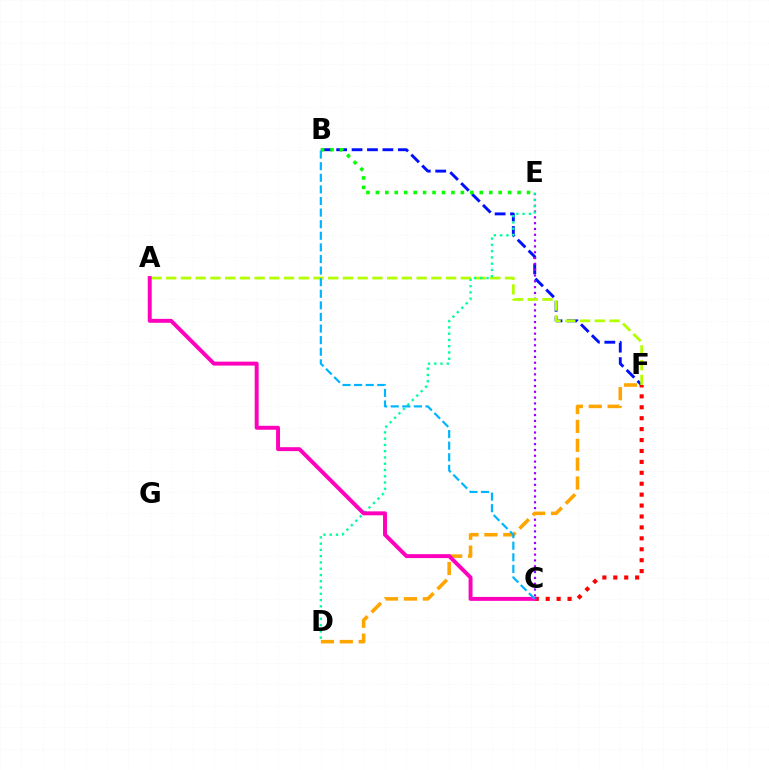{('B', 'F'): [{'color': '#0010ff', 'line_style': 'dashed', 'thickness': 2.09}], ('C', 'F'): [{'color': '#ff0000', 'line_style': 'dotted', 'thickness': 2.97}], ('C', 'E'): [{'color': '#9b00ff', 'line_style': 'dotted', 'thickness': 1.58}], ('A', 'F'): [{'color': '#b3ff00', 'line_style': 'dashed', 'thickness': 2.0}], ('D', 'E'): [{'color': '#00ff9d', 'line_style': 'dotted', 'thickness': 1.7}], ('B', 'E'): [{'color': '#08ff00', 'line_style': 'dotted', 'thickness': 2.57}], ('D', 'F'): [{'color': '#ffa500', 'line_style': 'dashed', 'thickness': 2.56}], ('A', 'C'): [{'color': '#ff00bd', 'line_style': 'solid', 'thickness': 2.83}], ('B', 'C'): [{'color': '#00b5ff', 'line_style': 'dashed', 'thickness': 1.58}]}